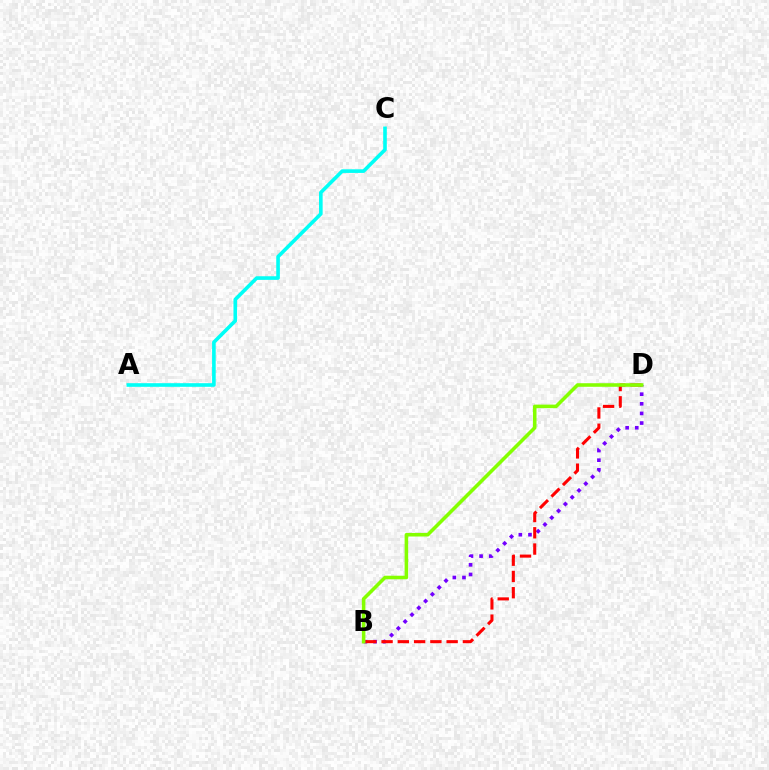{('A', 'C'): [{'color': '#00fff6', 'line_style': 'solid', 'thickness': 2.6}], ('B', 'D'): [{'color': '#7200ff', 'line_style': 'dotted', 'thickness': 2.62}, {'color': '#ff0000', 'line_style': 'dashed', 'thickness': 2.21}, {'color': '#84ff00', 'line_style': 'solid', 'thickness': 2.56}]}